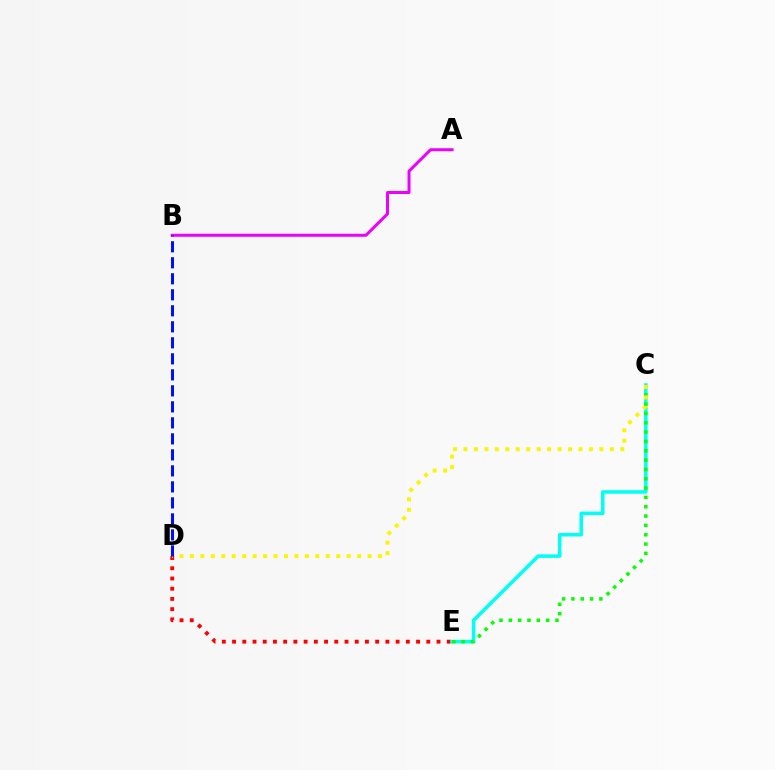{('D', 'E'): [{'color': '#ff0000', 'line_style': 'dotted', 'thickness': 2.78}], ('C', 'E'): [{'color': '#00fff6', 'line_style': 'solid', 'thickness': 2.54}, {'color': '#08ff00', 'line_style': 'dotted', 'thickness': 2.53}], ('C', 'D'): [{'color': '#fcf500', 'line_style': 'dotted', 'thickness': 2.84}], ('A', 'B'): [{'color': '#ee00ff', 'line_style': 'solid', 'thickness': 2.15}], ('B', 'D'): [{'color': '#0010ff', 'line_style': 'dashed', 'thickness': 2.17}]}